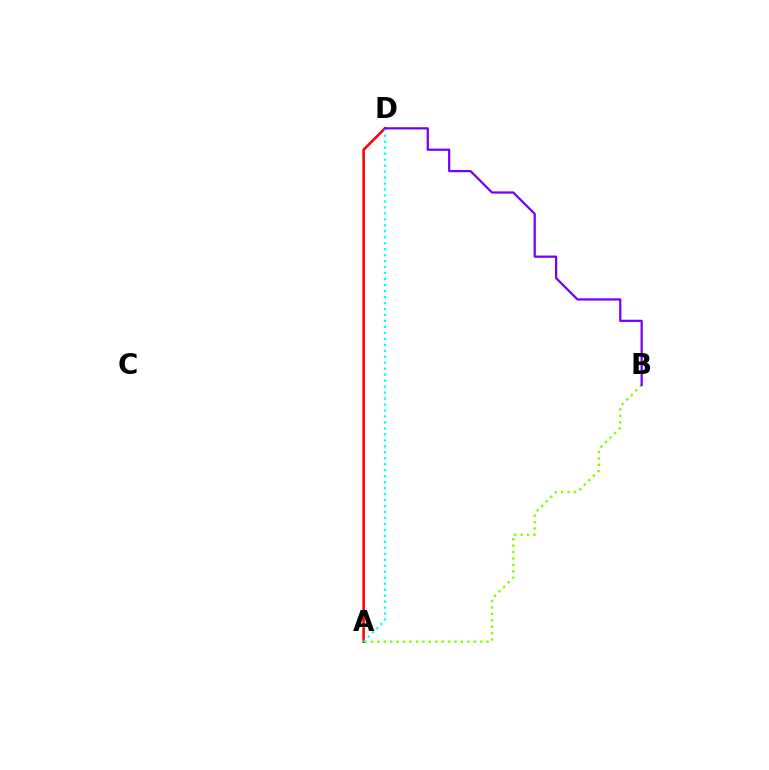{('A', 'B'): [{'color': '#84ff00', 'line_style': 'dotted', 'thickness': 1.75}], ('A', 'D'): [{'color': '#ff0000', 'line_style': 'solid', 'thickness': 1.84}, {'color': '#00fff6', 'line_style': 'dotted', 'thickness': 1.62}], ('B', 'D'): [{'color': '#7200ff', 'line_style': 'solid', 'thickness': 1.61}]}